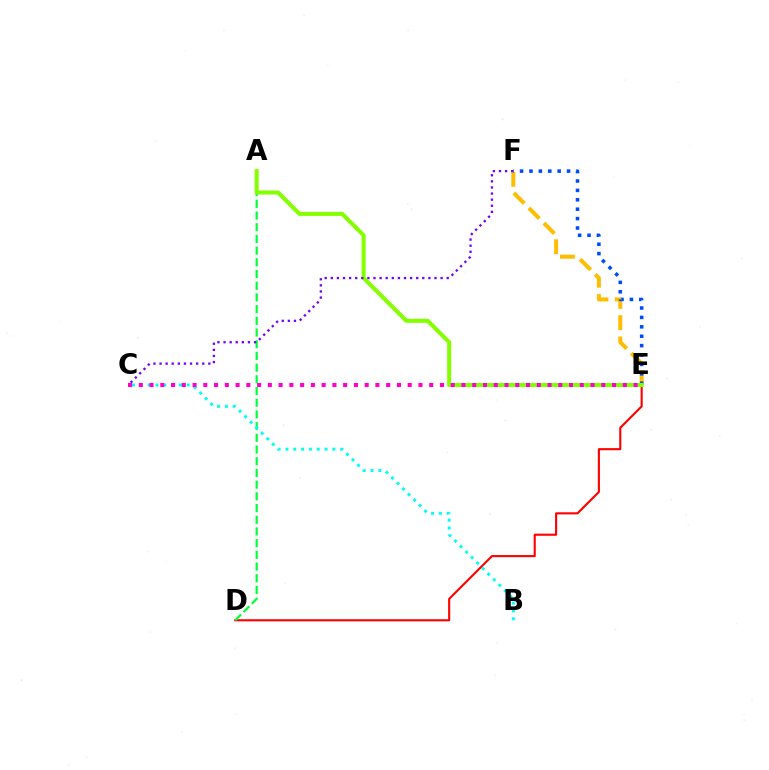{('D', 'E'): [{'color': '#ff0000', 'line_style': 'solid', 'thickness': 1.52}], ('E', 'F'): [{'color': '#ffbd00', 'line_style': 'dashed', 'thickness': 2.89}, {'color': '#004bff', 'line_style': 'dotted', 'thickness': 2.55}], ('A', 'D'): [{'color': '#00ff39', 'line_style': 'dashed', 'thickness': 1.59}], ('A', 'E'): [{'color': '#84ff00', 'line_style': 'solid', 'thickness': 2.91}], ('B', 'C'): [{'color': '#00fff6', 'line_style': 'dotted', 'thickness': 2.13}], ('C', 'E'): [{'color': '#ff00cf', 'line_style': 'dotted', 'thickness': 2.92}], ('C', 'F'): [{'color': '#7200ff', 'line_style': 'dotted', 'thickness': 1.66}]}